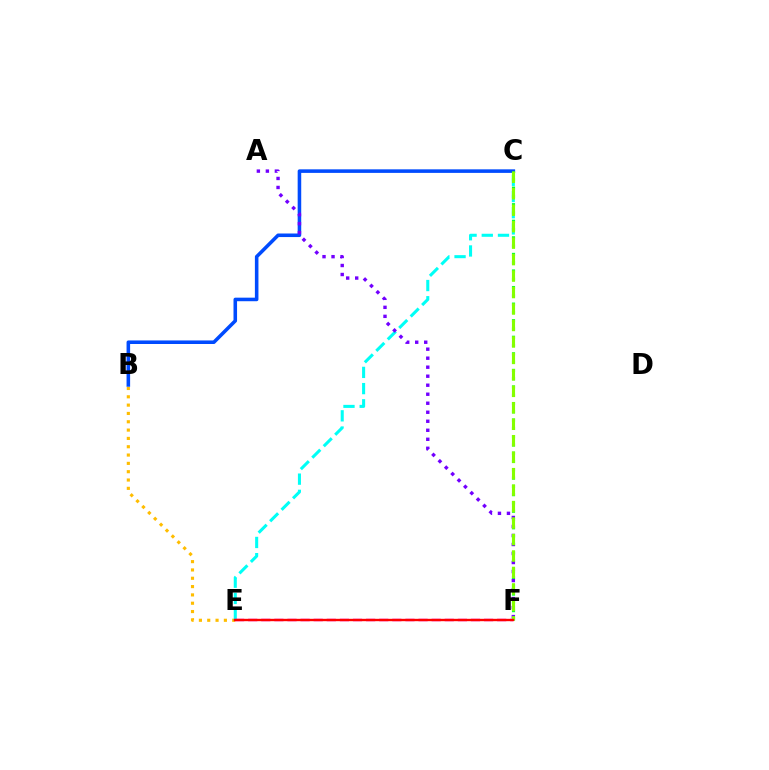{('B', 'C'): [{'color': '#004bff', 'line_style': 'solid', 'thickness': 2.56}], ('B', 'E'): [{'color': '#ffbd00', 'line_style': 'dotted', 'thickness': 2.26}], ('C', 'F'): [{'color': '#00ff39', 'line_style': 'dotted', 'thickness': 2.25}, {'color': '#84ff00', 'line_style': 'dashed', 'thickness': 2.24}], ('C', 'E'): [{'color': '#00fff6', 'line_style': 'dashed', 'thickness': 2.2}], ('A', 'F'): [{'color': '#7200ff', 'line_style': 'dotted', 'thickness': 2.45}], ('E', 'F'): [{'color': '#ff00cf', 'line_style': 'dashed', 'thickness': 1.78}, {'color': '#ff0000', 'line_style': 'solid', 'thickness': 1.7}]}